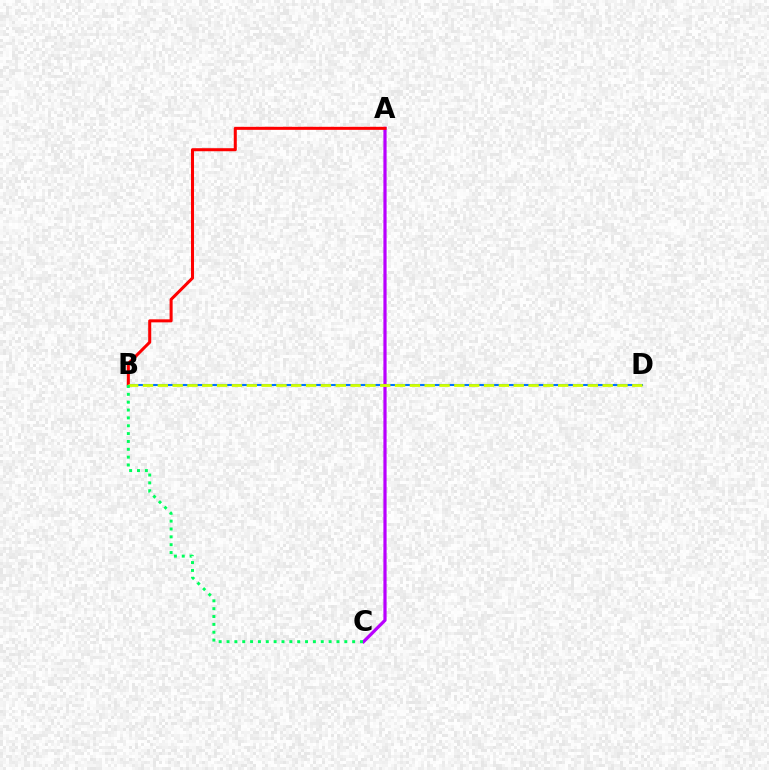{('B', 'D'): [{'color': '#0074ff', 'line_style': 'solid', 'thickness': 1.5}, {'color': '#d1ff00', 'line_style': 'dashed', 'thickness': 2.01}], ('A', 'C'): [{'color': '#b900ff', 'line_style': 'solid', 'thickness': 2.31}], ('A', 'B'): [{'color': '#ff0000', 'line_style': 'solid', 'thickness': 2.19}], ('B', 'C'): [{'color': '#00ff5c', 'line_style': 'dotted', 'thickness': 2.13}]}